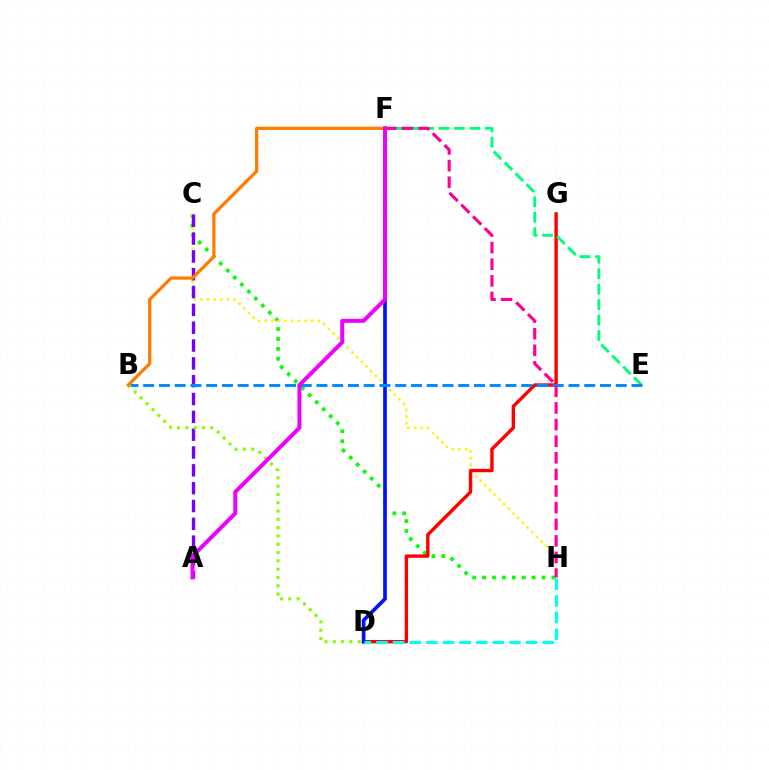{('C', 'H'): [{'color': '#08ff00', 'line_style': 'dotted', 'thickness': 2.69}, {'color': '#fcf500', 'line_style': 'dotted', 'thickness': 1.81}], ('D', 'G'): [{'color': '#ff0000', 'line_style': 'solid', 'thickness': 2.44}], ('E', 'F'): [{'color': '#00ff74', 'line_style': 'dashed', 'thickness': 2.1}], ('D', 'F'): [{'color': '#0010ff', 'line_style': 'solid', 'thickness': 2.65}], ('A', 'C'): [{'color': '#7200ff', 'line_style': 'dashed', 'thickness': 2.42}], ('B', 'E'): [{'color': '#008cff', 'line_style': 'dashed', 'thickness': 2.14}], ('B', 'D'): [{'color': '#84ff00', 'line_style': 'dotted', 'thickness': 2.26}], ('F', 'H'): [{'color': '#ff0094', 'line_style': 'dashed', 'thickness': 2.26}], ('D', 'H'): [{'color': '#00fff6', 'line_style': 'dashed', 'thickness': 2.26}], ('B', 'F'): [{'color': '#ff7c00', 'line_style': 'solid', 'thickness': 2.34}], ('A', 'F'): [{'color': '#ee00ff', 'line_style': 'solid', 'thickness': 2.86}]}